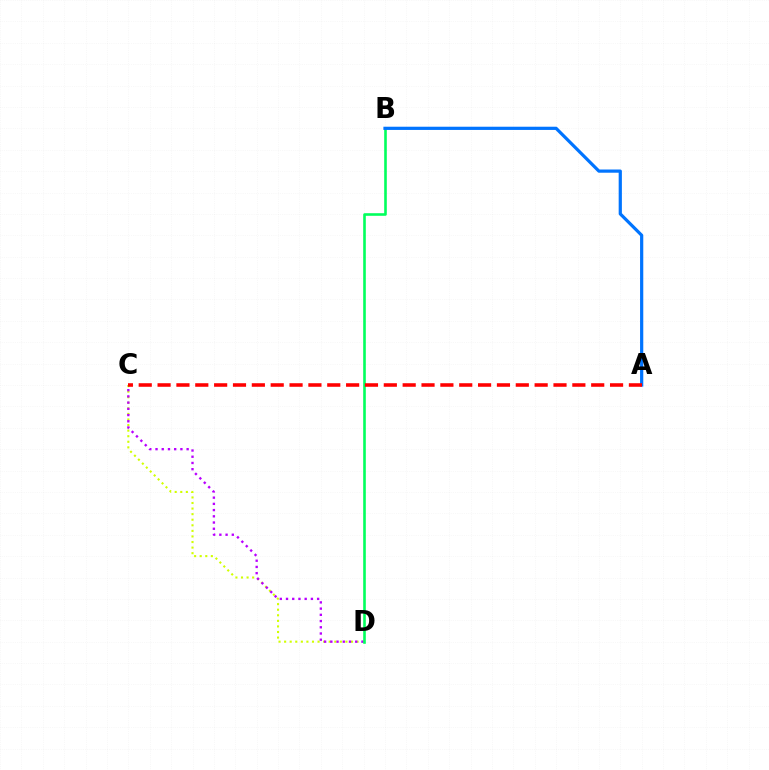{('C', 'D'): [{'color': '#d1ff00', 'line_style': 'dotted', 'thickness': 1.51}, {'color': '#b900ff', 'line_style': 'dotted', 'thickness': 1.69}], ('B', 'D'): [{'color': '#00ff5c', 'line_style': 'solid', 'thickness': 1.88}], ('A', 'B'): [{'color': '#0074ff', 'line_style': 'solid', 'thickness': 2.31}], ('A', 'C'): [{'color': '#ff0000', 'line_style': 'dashed', 'thickness': 2.56}]}